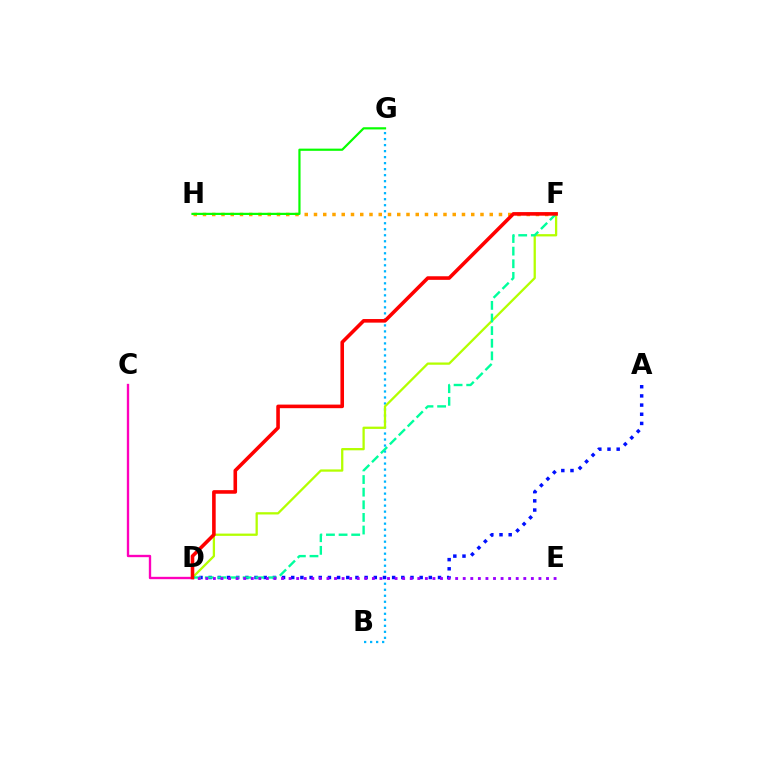{('F', 'H'): [{'color': '#ffa500', 'line_style': 'dotted', 'thickness': 2.51}], ('B', 'G'): [{'color': '#00b5ff', 'line_style': 'dotted', 'thickness': 1.63}], ('A', 'D'): [{'color': '#0010ff', 'line_style': 'dotted', 'thickness': 2.49}], ('C', 'D'): [{'color': '#ff00bd', 'line_style': 'solid', 'thickness': 1.7}], ('D', 'F'): [{'color': '#b3ff00', 'line_style': 'solid', 'thickness': 1.64}, {'color': '#00ff9d', 'line_style': 'dashed', 'thickness': 1.71}, {'color': '#ff0000', 'line_style': 'solid', 'thickness': 2.58}], ('G', 'H'): [{'color': '#08ff00', 'line_style': 'solid', 'thickness': 1.58}], ('D', 'E'): [{'color': '#9b00ff', 'line_style': 'dotted', 'thickness': 2.06}]}